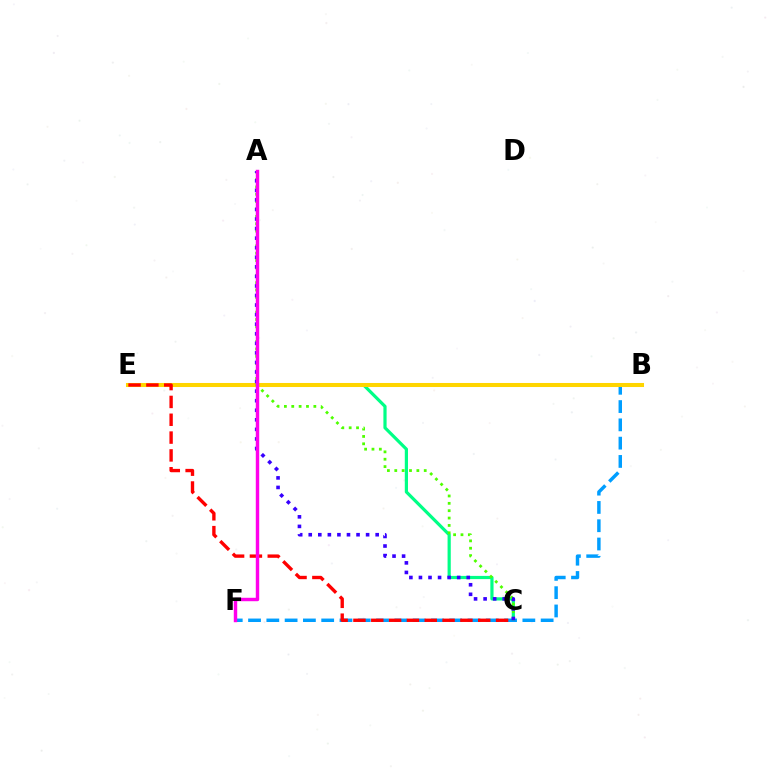{('C', 'E'): [{'color': '#00ff86', 'line_style': 'solid', 'thickness': 2.3}, {'color': '#ff0000', 'line_style': 'dashed', 'thickness': 2.42}], ('B', 'F'): [{'color': '#009eff', 'line_style': 'dashed', 'thickness': 2.48}], ('B', 'E'): [{'color': '#ffd500', 'line_style': 'solid', 'thickness': 2.91}], ('A', 'C'): [{'color': '#4fff00', 'line_style': 'dotted', 'thickness': 2.0}, {'color': '#3700ff', 'line_style': 'dotted', 'thickness': 2.6}], ('A', 'F'): [{'color': '#ff00ed', 'line_style': 'solid', 'thickness': 2.47}]}